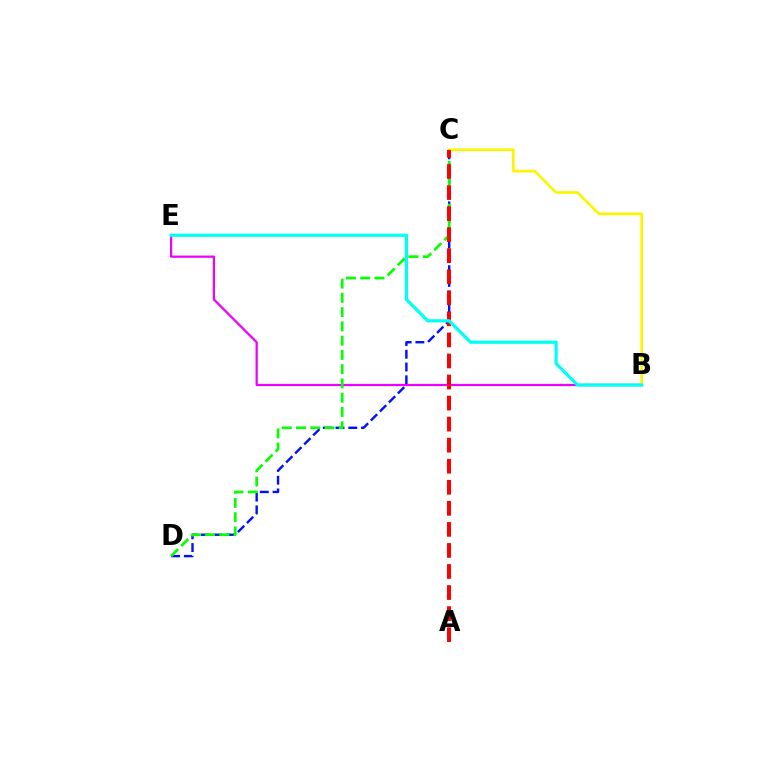{('C', 'D'): [{'color': '#0010ff', 'line_style': 'dashed', 'thickness': 1.73}, {'color': '#08ff00', 'line_style': 'dashed', 'thickness': 1.94}], ('B', 'E'): [{'color': '#ee00ff', 'line_style': 'solid', 'thickness': 1.61}, {'color': '#00fff6', 'line_style': 'solid', 'thickness': 2.31}], ('B', 'C'): [{'color': '#fcf500', 'line_style': 'solid', 'thickness': 1.95}], ('A', 'C'): [{'color': '#ff0000', 'line_style': 'dashed', 'thickness': 2.86}]}